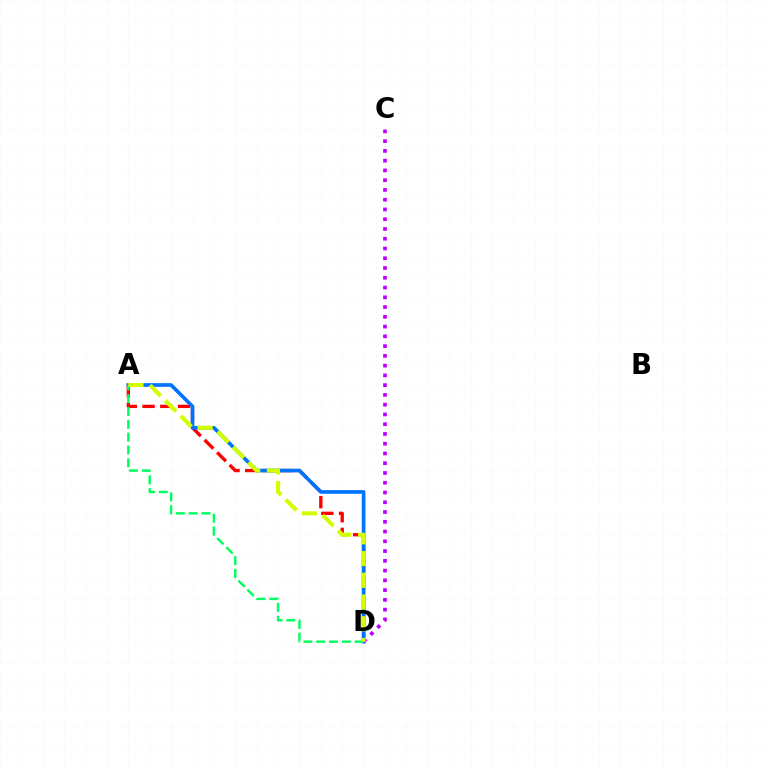{('A', 'D'): [{'color': '#ff0000', 'line_style': 'dashed', 'thickness': 2.41}, {'color': '#0074ff', 'line_style': 'solid', 'thickness': 2.64}, {'color': '#00ff5c', 'line_style': 'dashed', 'thickness': 1.74}, {'color': '#d1ff00', 'line_style': 'dashed', 'thickness': 2.95}], ('C', 'D'): [{'color': '#b900ff', 'line_style': 'dotted', 'thickness': 2.65}]}